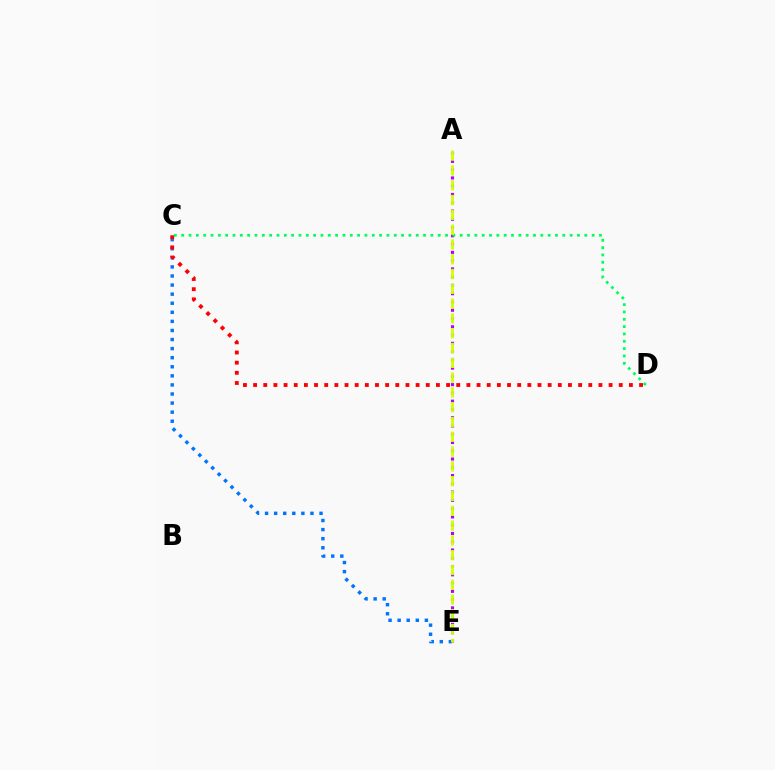{('A', 'E'): [{'color': '#b900ff', 'line_style': 'dotted', 'thickness': 2.25}, {'color': '#d1ff00', 'line_style': 'dashed', 'thickness': 2.01}], ('C', 'D'): [{'color': '#00ff5c', 'line_style': 'dotted', 'thickness': 1.99}, {'color': '#ff0000', 'line_style': 'dotted', 'thickness': 2.76}], ('C', 'E'): [{'color': '#0074ff', 'line_style': 'dotted', 'thickness': 2.47}]}